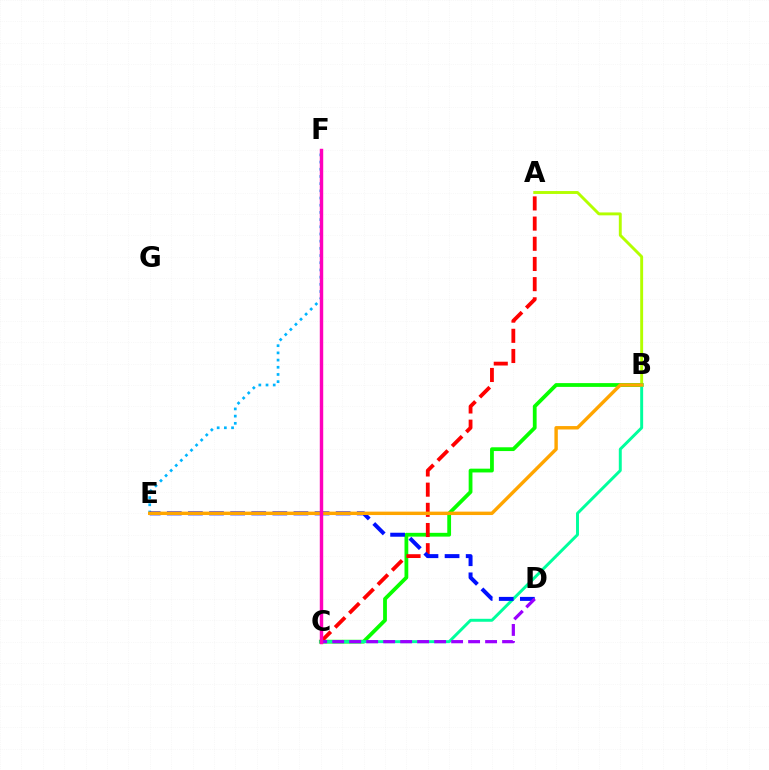{('A', 'B'): [{'color': '#b3ff00', 'line_style': 'solid', 'thickness': 2.09}], ('B', 'C'): [{'color': '#08ff00', 'line_style': 'solid', 'thickness': 2.72}, {'color': '#00ff9d', 'line_style': 'solid', 'thickness': 2.12}], ('E', 'F'): [{'color': '#00b5ff', 'line_style': 'dotted', 'thickness': 1.95}], ('A', 'C'): [{'color': '#ff0000', 'line_style': 'dashed', 'thickness': 2.74}], ('D', 'E'): [{'color': '#0010ff', 'line_style': 'dashed', 'thickness': 2.87}], ('C', 'D'): [{'color': '#9b00ff', 'line_style': 'dashed', 'thickness': 2.31}], ('B', 'E'): [{'color': '#ffa500', 'line_style': 'solid', 'thickness': 2.46}], ('C', 'F'): [{'color': '#ff00bd', 'line_style': 'solid', 'thickness': 2.47}]}